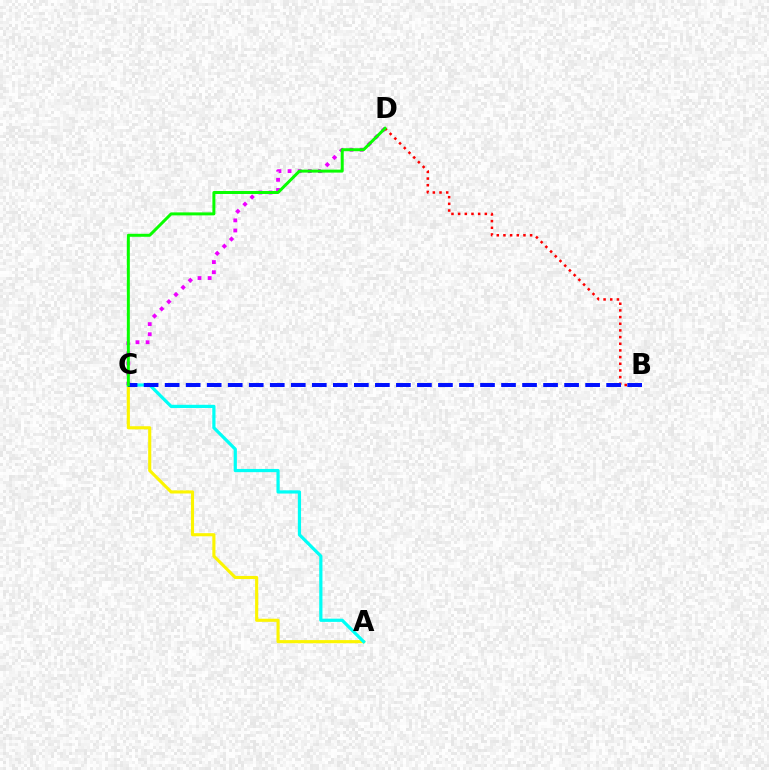{('A', 'C'): [{'color': '#fcf500', 'line_style': 'solid', 'thickness': 2.24}, {'color': '#00fff6', 'line_style': 'solid', 'thickness': 2.31}], ('C', 'D'): [{'color': '#ee00ff', 'line_style': 'dotted', 'thickness': 2.75}, {'color': '#08ff00', 'line_style': 'solid', 'thickness': 2.15}], ('B', 'D'): [{'color': '#ff0000', 'line_style': 'dotted', 'thickness': 1.81}], ('B', 'C'): [{'color': '#0010ff', 'line_style': 'dashed', 'thickness': 2.86}]}